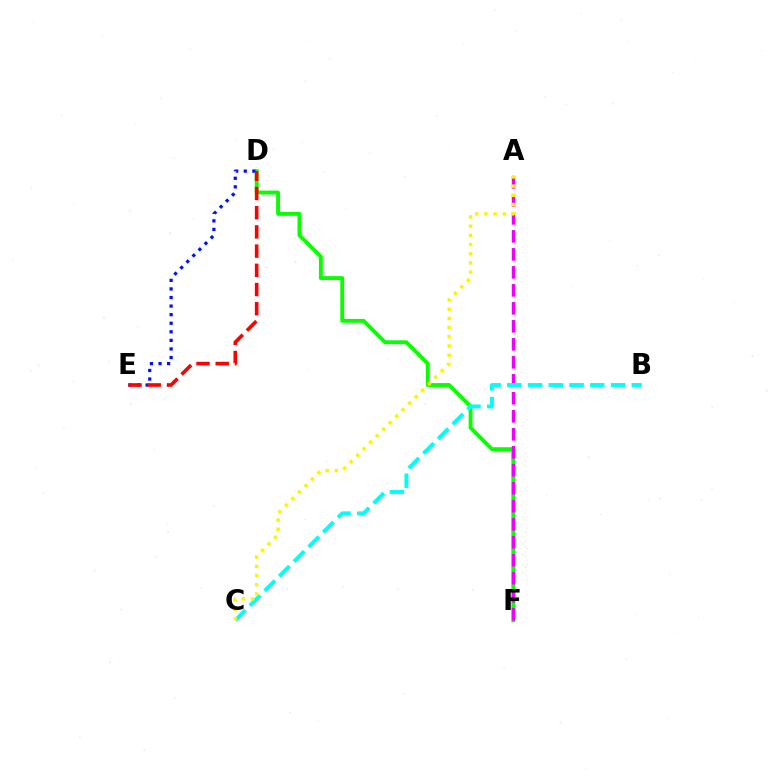{('D', 'F'): [{'color': '#08ff00', 'line_style': 'solid', 'thickness': 2.78}], ('D', 'E'): [{'color': '#0010ff', 'line_style': 'dotted', 'thickness': 2.33}, {'color': '#ff0000', 'line_style': 'dashed', 'thickness': 2.61}], ('A', 'F'): [{'color': '#ee00ff', 'line_style': 'dashed', 'thickness': 2.44}], ('B', 'C'): [{'color': '#00fff6', 'line_style': 'dashed', 'thickness': 2.82}], ('A', 'C'): [{'color': '#fcf500', 'line_style': 'dotted', 'thickness': 2.5}]}